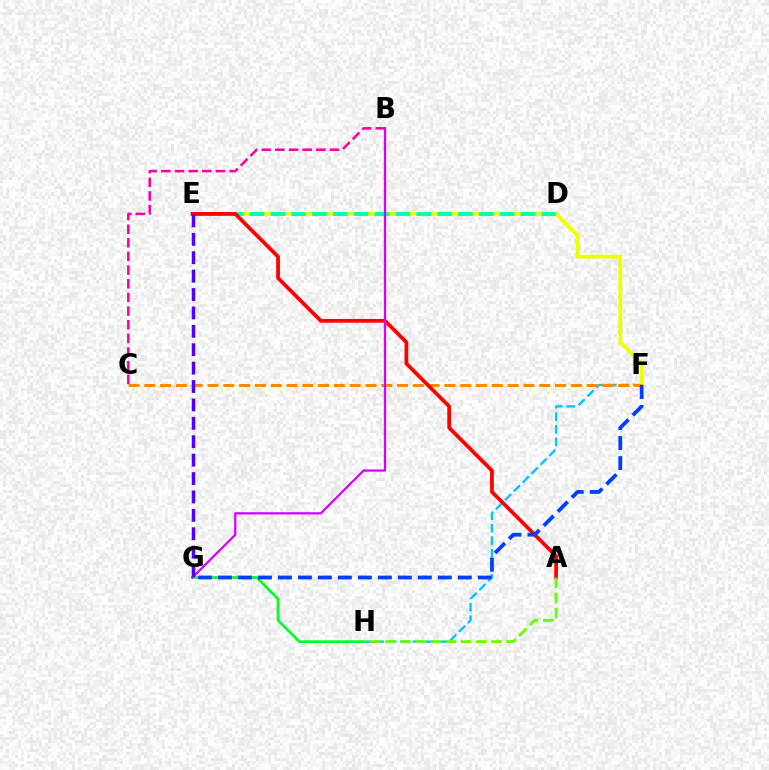{('F', 'H'): [{'color': '#00c7ff', 'line_style': 'dashed', 'thickness': 1.7}], ('G', 'H'): [{'color': '#00ff27', 'line_style': 'solid', 'thickness': 1.94}], ('E', 'F'): [{'color': '#eeff00', 'line_style': 'solid', 'thickness': 2.73}], ('C', 'F'): [{'color': '#ff8800', 'line_style': 'dashed', 'thickness': 2.15}], ('D', 'E'): [{'color': '#00ffaf', 'line_style': 'dashed', 'thickness': 2.83}], ('A', 'E'): [{'color': '#ff0000', 'line_style': 'solid', 'thickness': 2.71}], ('B', 'G'): [{'color': '#d600ff', 'line_style': 'solid', 'thickness': 1.62}], ('A', 'H'): [{'color': '#66ff00', 'line_style': 'dashed', 'thickness': 2.06}], ('F', 'G'): [{'color': '#003fff', 'line_style': 'dashed', 'thickness': 2.71}], ('B', 'C'): [{'color': '#ff00a0', 'line_style': 'dashed', 'thickness': 1.85}], ('E', 'G'): [{'color': '#4f00ff', 'line_style': 'dashed', 'thickness': 2.5}]}